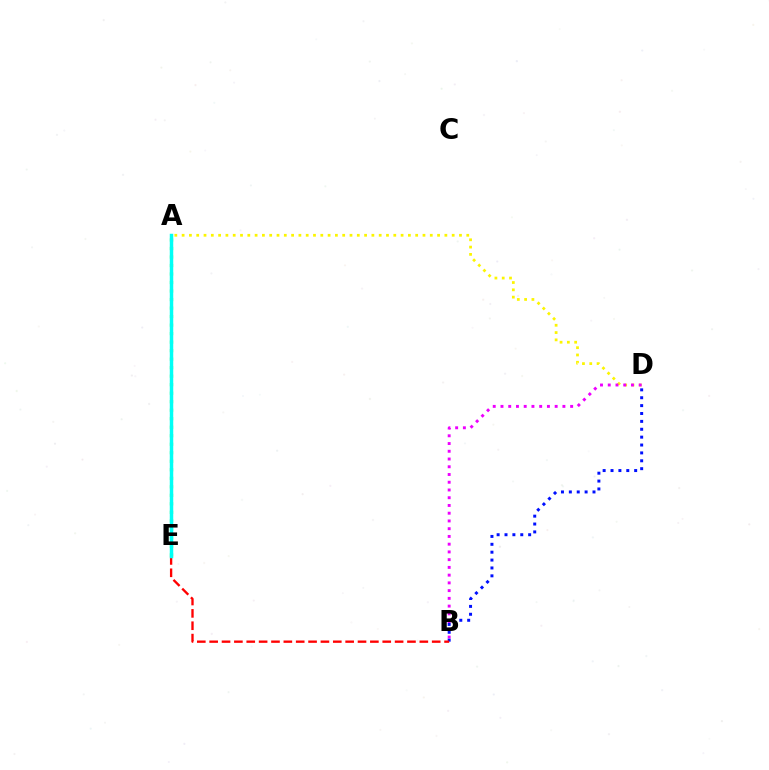{('A', 'D'): [{'color': '#fcf500', 'line_style': 'dotted', 'thickness': 1.98}], ('B', 'D'): [{'color': '#ee00ff', 'line_style': 'dotted', 'thickness': 2.1}, {'color': '#0010ff', 'line_style': 'dotted', 'thickness': 2.14}], ('B', 'E'): [{'color': '#ff0000', 'line_style': 'dashed', 'thickness': 1.68}], ('A', 'E'): [{'color': '#08ff00', 'line_style': 'dotted', 'thickness': 2.31}, {'color': '#00fff6', 'line_style': 'solid', 'thickness': 2.5}]}